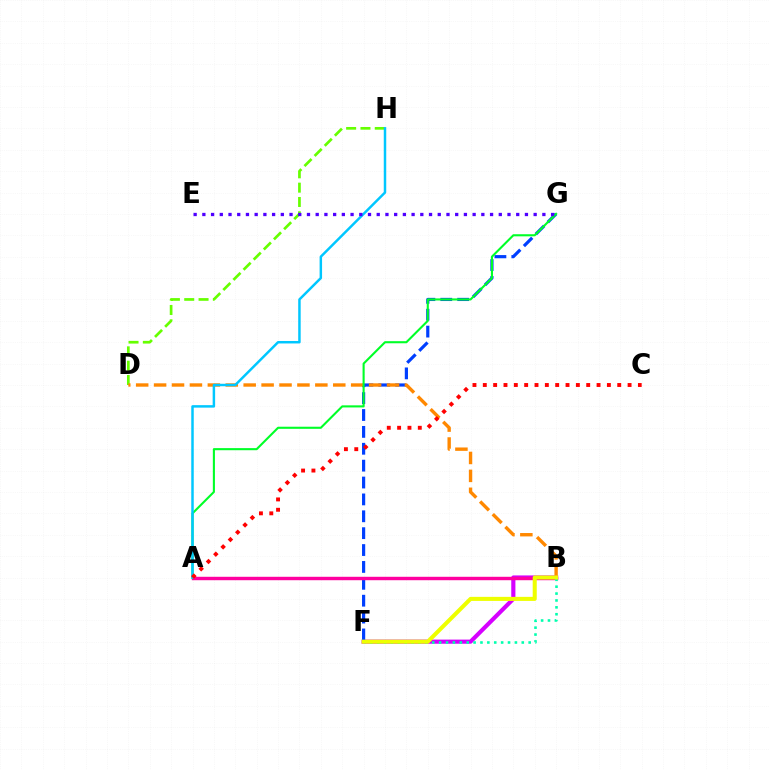{('B', 'F'): [{'color': '#d600ff', 'line_style': 'solid', 'thickness': 2.98}, {'color': '#00ffaf', 'line_style': 'dotted', 'thickness': 1.87}, {'color': '#eeff00', 'line_style': 'solid', 'thickness': 2.92}], ('F', 'G'): [{'color': '#003fff', 'line_style': 'dashed', 'thickness': 2.29}], ('A', 'B'): [{'color': '#ff00a0', 'line_style': 'solid', 'thickness': 2.46}], ('D', 'H'): [{'color': '#66ff00', 'line_style': 'dashed', 'thickness': 1.95}], ('B', 'D'): [{'color': '#ff8800', 'line_style': 'dashed', 'thickness': 2.43}], ('A', 'G'): [{'color': '#00ff27', 'line_style': 'solid', 'thickness': 1.51}], ('A', 'H'): [{'color': '#00c7ff', 'line_style': 'solid', 'thickness': 1.78}], ('E', 'G'): [{'color': '#4f00ff', 'line_style': 'dotted', 'thickness': 2.37}], ('A', 'C'): [{'color': '#ff0000', 'line_style': 'dotted', 'thickness': 2.81}]}